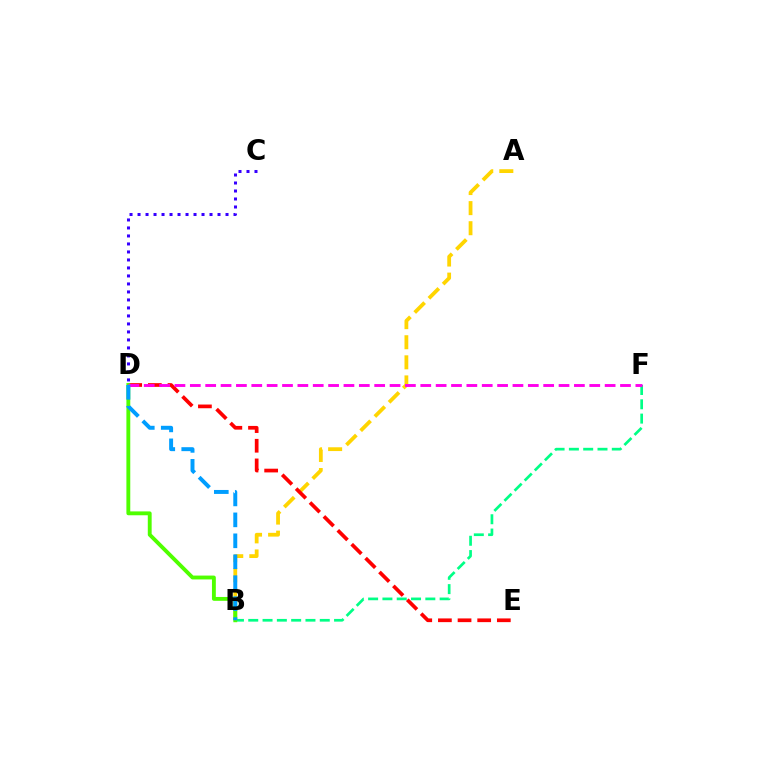{('A', 'B'): [{'color': '#ffd500', 'line_style': 'dashed', 'thickness': 2.73}], ('C', 'D'): [{'color': '#3700ff', 'line_style': 'dotted', 'thickness': 2.17}], ('B', 'F'): [{'color': '#00ff86', 'line_style': 'dashed', 'thickness': 1.94}], ('D', 'E'): [{'color': '#ff0000', 'line_style': 'dashed', 'thickness': 2.67}], ('B', 'D'): [{'color': '#4fff00', 'line_style': 'solid', 'thickness': 2.78}, {'color': '#009eff', 'line_style': 'dashed', 'thickness': 2.85}], ('D', 'F'): [{'color': '#ff00ed', 'line_style': 'dashed', 'thickness': 2.09}]}